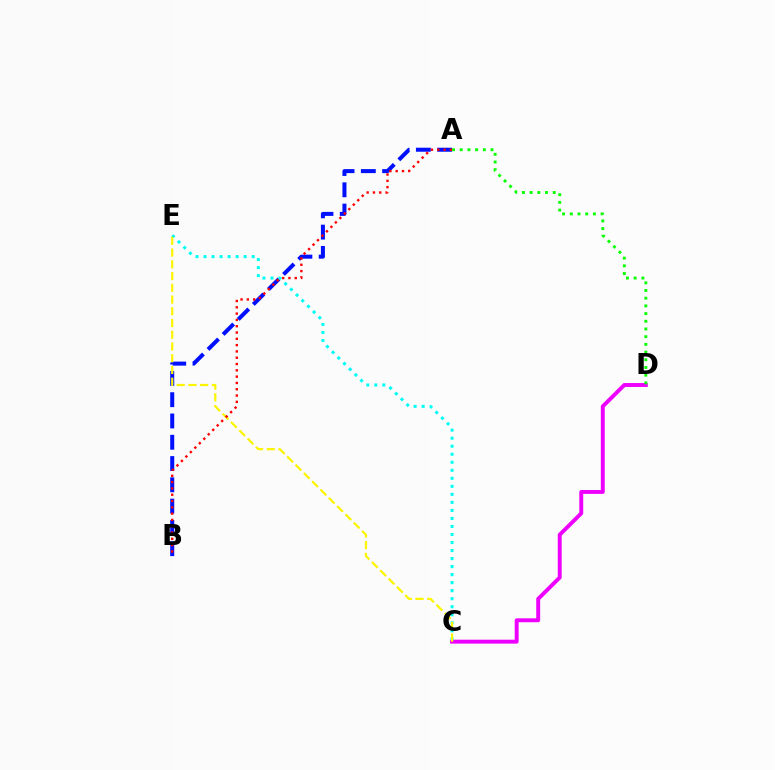{('A', 'B'): [{'color': '#0010ff', 'line_style': 'dashed', 'thickness': 2.89}, {'color': '#ff0000', 'line_style': 'dotted', 'thickness': 1.71}], ('C', 'D'): [{'color': '#ee00ff', 'line_style': 'solid', 'thickness': 2.82}], ('C', 'E'): [{'color': '#00fff6', 'line_style': 'dotted', 'thickness': 2.18}, {'color': '#fcf500', 'line_style': 'dashed', 'thickness': 1.59}], ('A', 'D'): [{'color': '#08ff00', 'line_style': 'dotted', 'thickness': 2.09}]}